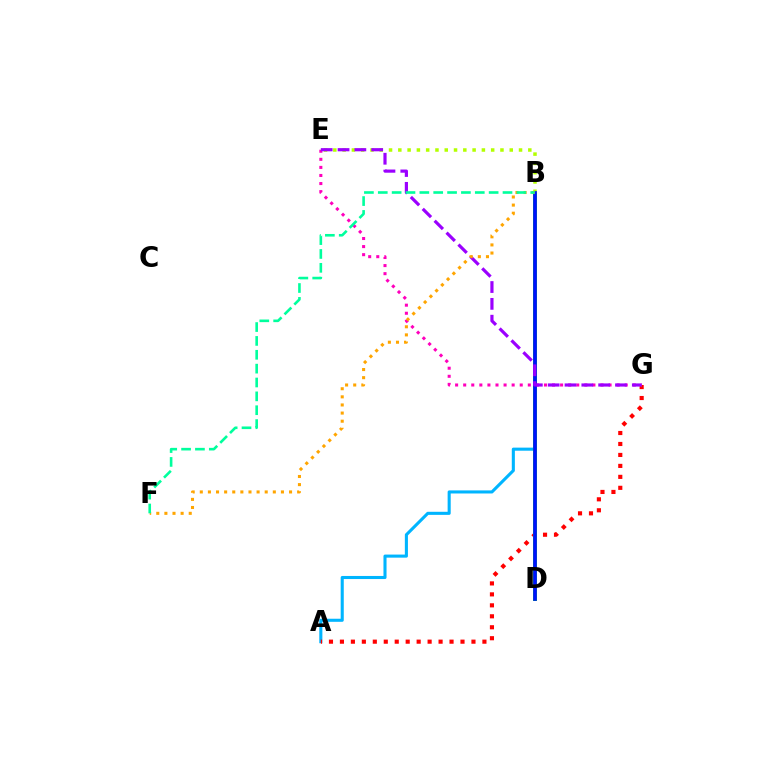{('A', 'B'): [{'color': '#00b5ff', 'line_style': 'solid', 'thickness': 2.22}], ('A', 'G'): [{'color': '#ff0000', 'line_style': 'dotted', 'thickness': 2.98}], ('B', 'D'): [{'color': '#08ff00', 'line_style': 'solid', 'thickness': 2.83}, {'color': '#0010ff', 'line_style': 'solid', 'thickness': 2.62}], ('B', 'E'): [{'color': '#b3ff00', 'line_style': 'dotted', 'thickness': 2.52}], ('E', 'G'): [{'color': '#ff00bd', 'line_style': 'dotted', 'thickness': 2.19}, {'color': '#9b00ff', 'line_style': 'dashed', 'thickness': 2.29}], ('B', 'F'): [{'color': '#ffa500', 'line_style': 'dotted', 'thickness': 2.2}, {'color': '#00ff9d', 'line_style': 'dashed', 'thickness': 1.88}]}